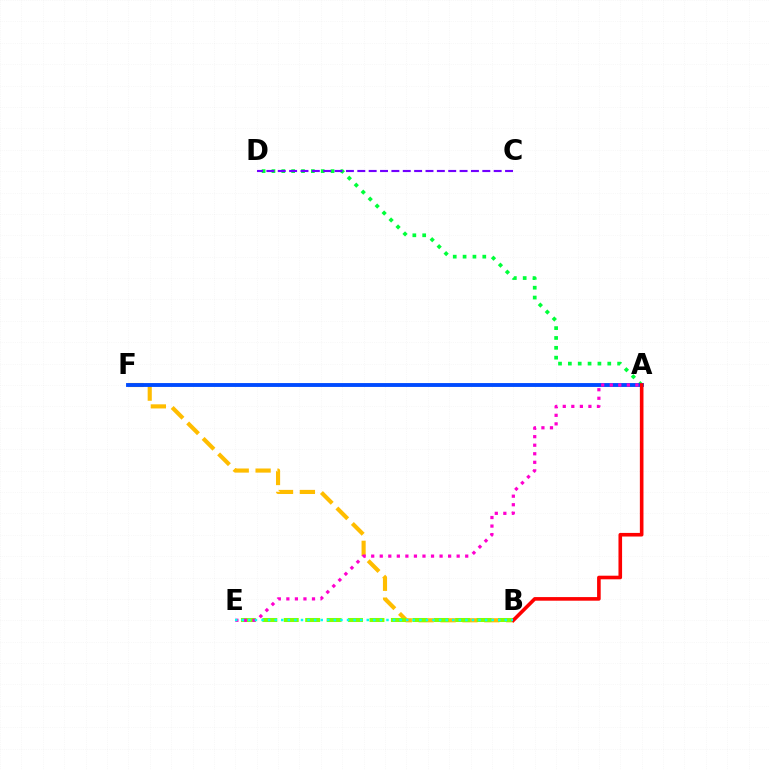{('A', 'D'): [{'color': '#00ff39', 'line_style': 'dotted', 'thickness': 2.68}], ('B', 'F'): [{'color': '#ffbd00', 'line_style': 'dashed', 'thickness': 2.97}], ('B', 'E'): [{'color': '#84ff00', 'line_style': 'dashed', 'thickness': 2.91}, {'color': '#00fff6', 'line_style': 'dotted', 'thickness': 1.79}], ('A', 'F'): [{'color': '#004bff', 'line_style': 'solid', 'thickness': 2.78}], ('C', 'D'): [{'color': '#7200ff', 'line_style': 'dashed', 'thickness': 1.54}], ('A', 'B'): [{'color': '#ff0000', 'line_style': 'solid', 'thickness': 2.6}], ('A', 'E'): [{'color': '#ff00cf', 'line_style': 'dotted', 'thickness': 2.32}]}